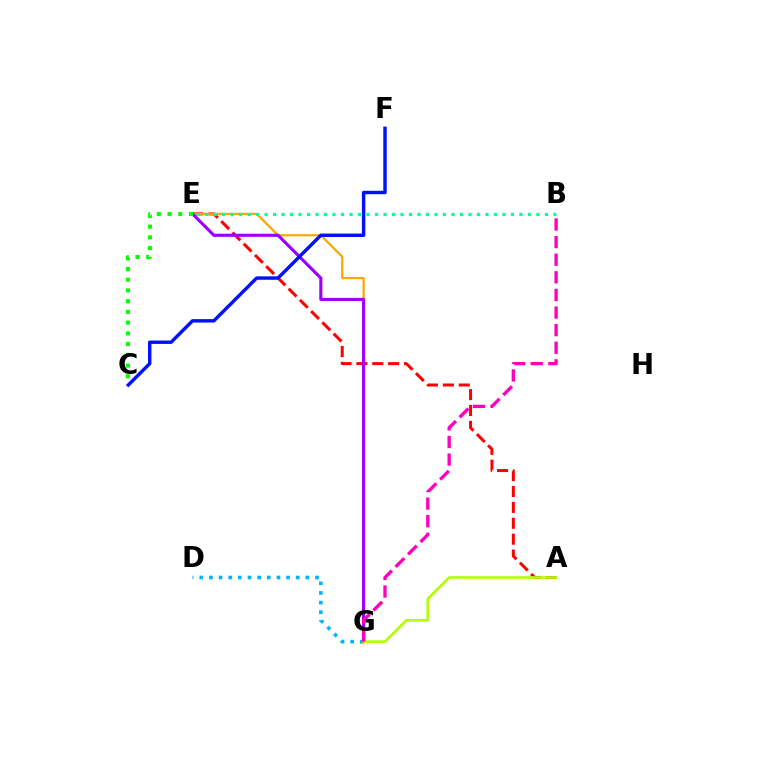{('A', 'E'): [{'color': '#ff0000', 'line_style': 'dashed', 'thickness': 2.16}], ('E', 'G'): [{'color': '#ffa500', 'line_style': 'solid', 'thickness': 1.58}, {'color': '#9b00ff', 'line_style': 'solid', 'thickness': 2.24}], ('D', 'G'): [{'color': '#00b5ff', 'line_style': 'dotted', 'thickness': 2.62}], ('B', 'E'): [{'color': '#00ff9d', 'line_style': 'dotted', 'thickness': 2.31}], ('C', 'E'): [{'color': '#08ff00', 'line_style': 'dotted', 'thickness': 2.91}], ('A', 'G'): [{'color': '#b3ff00', 'line_style': 'solid', 'thickness': 1.91}], ('C', 'F'): [{'color': '#0010ff', 'line_style': 'solid', 'thickness': 2.46}], ('B', 'G'): [{'color': '#ff00bd', 'line_style': 'dashed', 'thickness': 2.39}]}